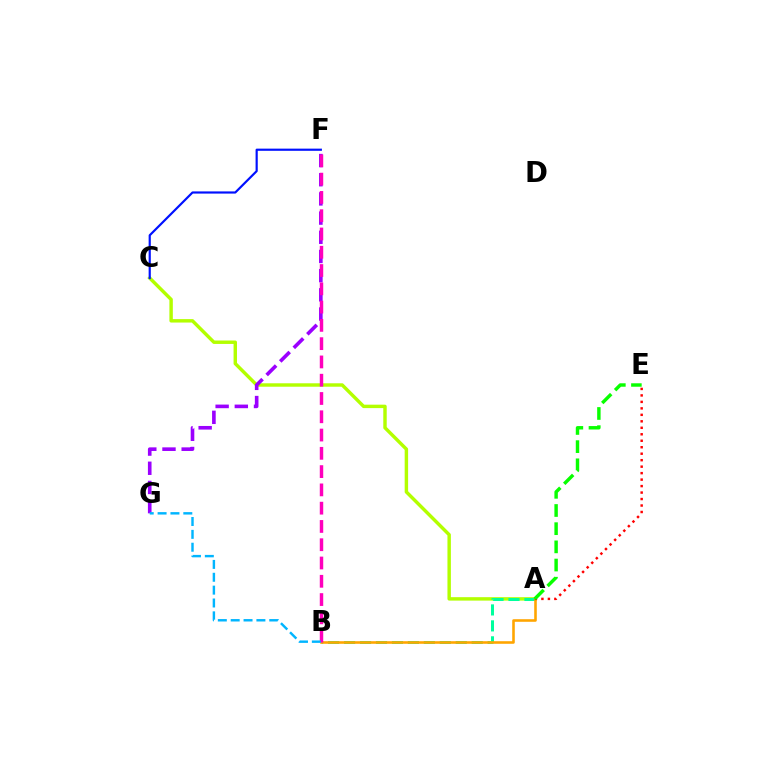{('A', 'C'): [{'color': '#b3ff00', 'line_style': 'solid', 'thickness': 2.47}], ('C', 'F'): [{'color': '#0010ff', 'line_style': 'solid', 'thickness': 1.57}], ('A', 'B'): [{'color': '#00ff9d', 'line_style': 'dashed', 'thickness': 2.17}, {'color': '#ffa500', 'line_style': 'solid', 'thickness': 1.86}], ('F', 'G'): [{'color': '#9b00ff', 'line_style': 'dashed', 'thickness': 2.61}], ('A', 'E'): [{'color': '#ff0000', 'line_style': 'dotted', 'thickness': 1.76}, {'color': '#08ff00', 'line_style': 'dashed', 'thickness': 2.47}], ('B', 'F'): [{'color': '#ff00bd', 'line_style': 'dashed', 'thickness': 2.48}], ('B', 'G'): [{'color': '#00b5ff', 'line_style': 'dashed', 'thickness': 1.75}]}